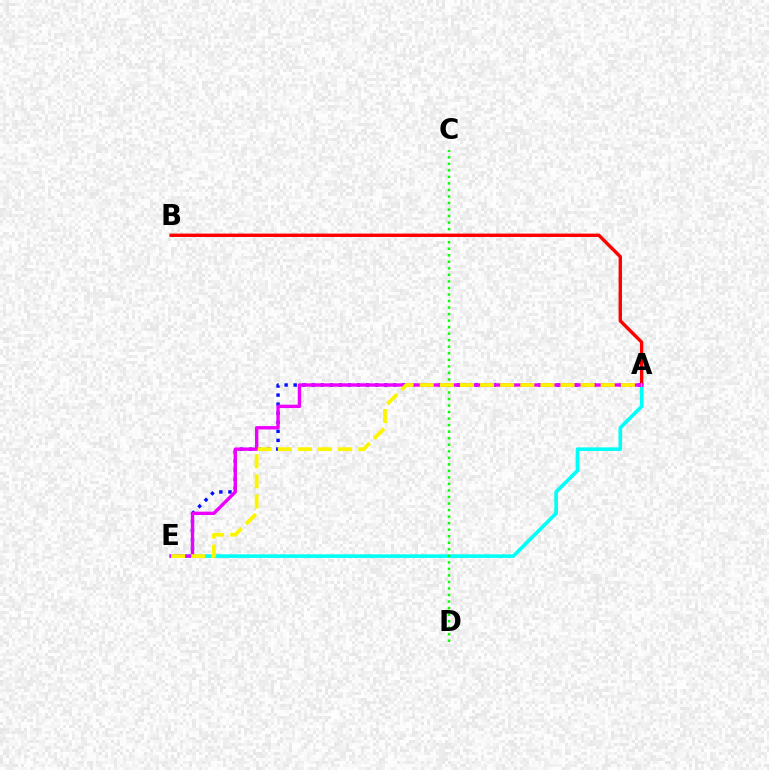{('A', 'E'): [{'color': '#0010ff', 'line_style': 'dotted', 'thickness': 2.46}, {'color': '#00fff6', 'line_style': 'solid', 'thickness': 2.6}, {'color': '#ee00ff', 'line_style': 'solid', 'thickness': 2.43}, {'color': '#fcf500', 'line_style': 'dashed', 'thickness': 2.73}], ('C', 'D'): [{'color': '#08ff00', 'line_style': 'dotted', 'thickness': 1.78}], ('A', 'B'): [{'color': '#ff0000', 'line_style': 'solid', 'thickness': 2.43}]}